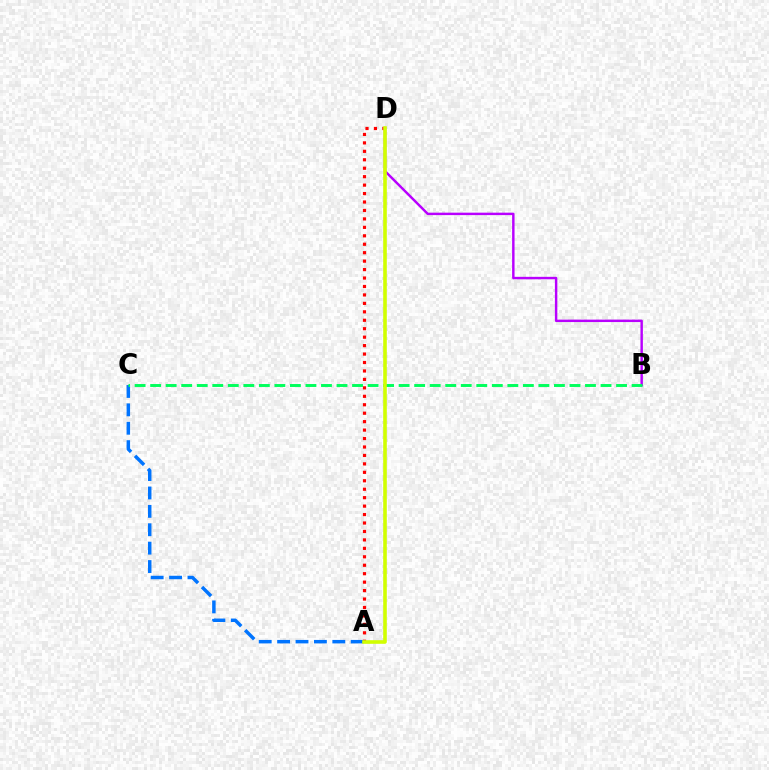{('A', 'D'): [{'color': '#ff0000', 'line_style': 'dotted', 'thickness': 2.3}, {'color': '#d1ff00', 'line_style': 'solid', 'thickness': 2.59}], ('B', 'D'): [{'color': '#b900ff', 'line_style': 'solid', 'thickness': 1.76}], ('A', 'C'): [{'color': '#0074ff', 'line_style': 'dashed', 'thickness': 2.5}], ('B', 'C'): [{'color': '#00ff5c', 'line_style': 'dashed', 'thickness': 2.11}]}